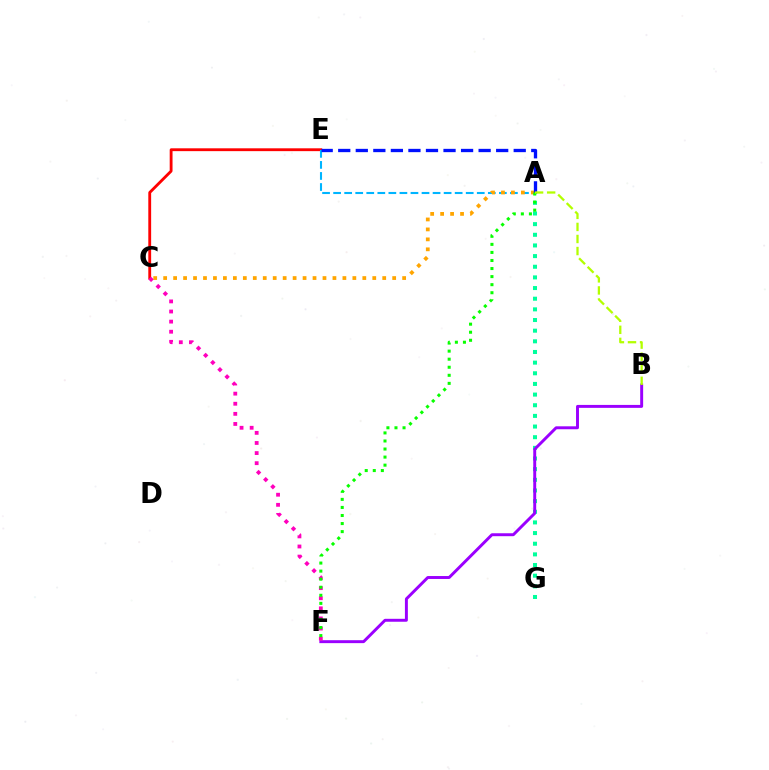{('A', 'G'): [{'color': '#00ff9d', 'line_style': 'dotted', 'thickness': 2.89}], ('C', 'E'): [{'color': '#ff0000', 'line_style': 'solid', 'thickness': 2.04}], ('B', 'F'): [{'color': '#9b00ff', 'line_style': 'solid', 'thickness': 2.12}], ('A', 'E'): [{'color': '#00b5ff', 'line_style': 'dashed', 'thickness': 1.5}, {'color': '#0010ff', 'line_style': 'dashed', 'thickness': 2.38}], ('A', 'C'): [{'color': '#ffa500', 'line_style': 'dotted', 'thickness': 2.71}], ('C', 'F'): [{'color': '#ff00bd', 'line_style': 'dotted', 'thickness': 2.74}], ('A', 'F'): [{'color': '#08ff00', 'line_style': 'dotted', 'thickness': 2.19}], ('A', 'B'): [{'color': '#b3ff00', 'line_style': 'dashed', 'thickness': 1.64}]}